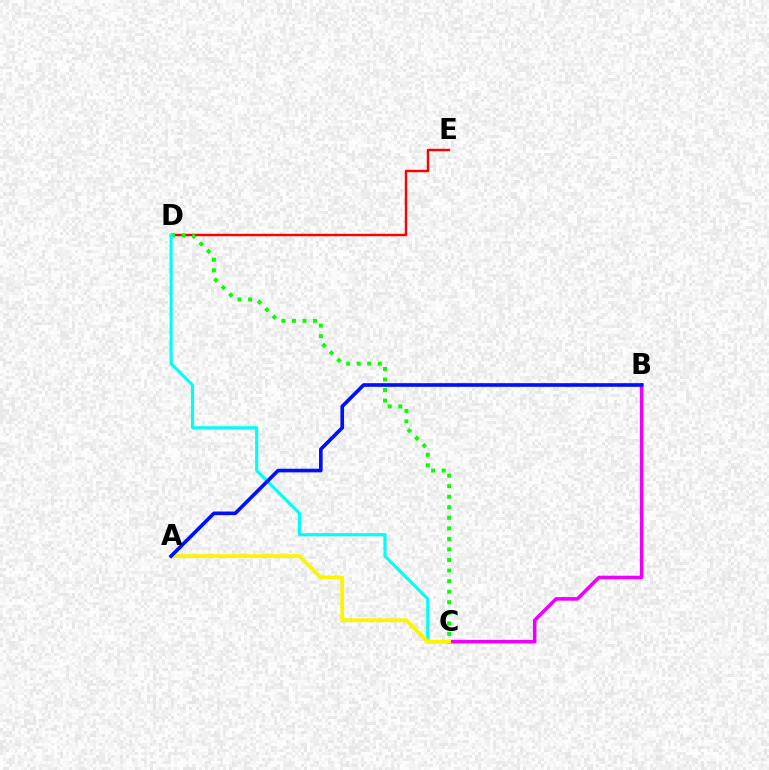{('D', 'E'): [{'color': '#ff0000', 'line_style': 'solid', 'thickness': 1.74}], ('B', 'C'): [{'color': '#ee00ff', 'line_style': 'solid', 'thickness': 2.58}], ('C', 'D'): [{'color': '#08ff00', 'line_style': 'dotted', 'thickness': 2.87}, {'color': '#00fff6', 'line_style': 'solid', 'thickness': 2.27}], ('A', 'C'): [{'color': '#fcf500', 'line_style': 'solid', 'thickness': 2.77}], ('A', 'B'): [{'color': '#0010ff', 'line_style': 'solid', 'thickness': 2.62}]}